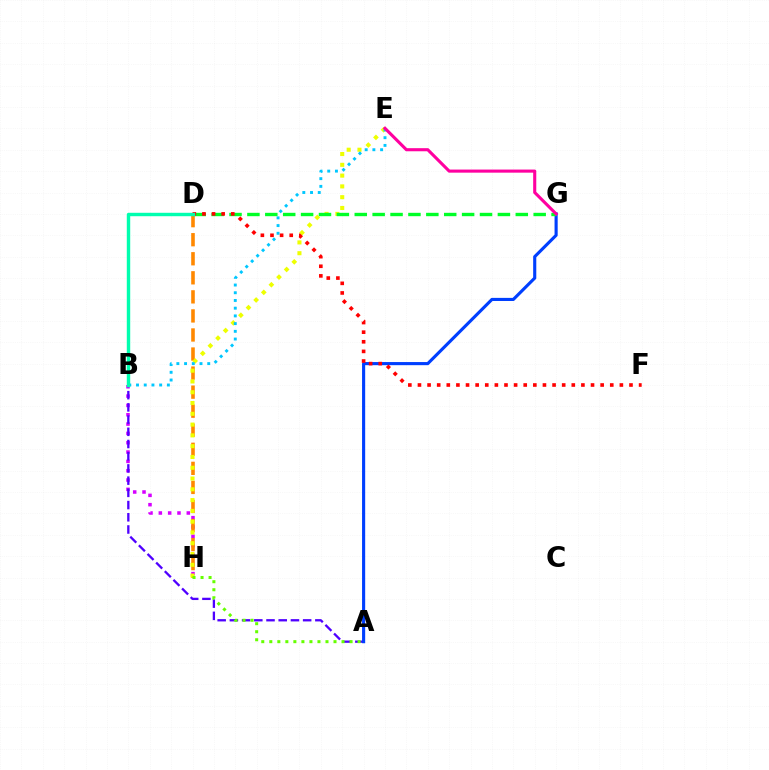{('B', 'H'): [{'color': '#d600ff', 'line_style': 'dotted', 'thickness': 2.53}], ('D', 'H'): [{'color': '#ff8800', 'line_style': 'dashed', 'thickness': 2.59}], ('A', 'B'): [{'color': '#4f00ff', 'line_style': 'dashed', 'thickness': 1.66}], ('A', 'G'): [{'color': '#003fff', 'line_style': 'solid', 'thickness': 2.25}], ('E', 'H'): [{'color': '#eeff00', 'line_style': 'dotted', 'thickness': 2.93}], ('A', 'H'): [{'color': '#66ff00', 'line_style': 'dotted', 'thickness': 2.18}], ('B', 'E'): [{'color': '#00c7ff', 'line_style': 'dotted', 'thickness': 2.1}], ('D', 'G'): [{'color': '#00ff27', 'line_style': 'dashed', 'thickness': 2.43}], ('E', 'G'): [{'color': '#ff00a0', 'line_style': 'solid', 'thickness': 2.23}], ('D', 'F'): [{'color': '#ff0000', 'line_style': 'dotted', 'thickness': 2.61}], ('B', 'D'): [{'color': '#00ffaf', 'line_style': 'solid', 'thickness': 2.46}]}